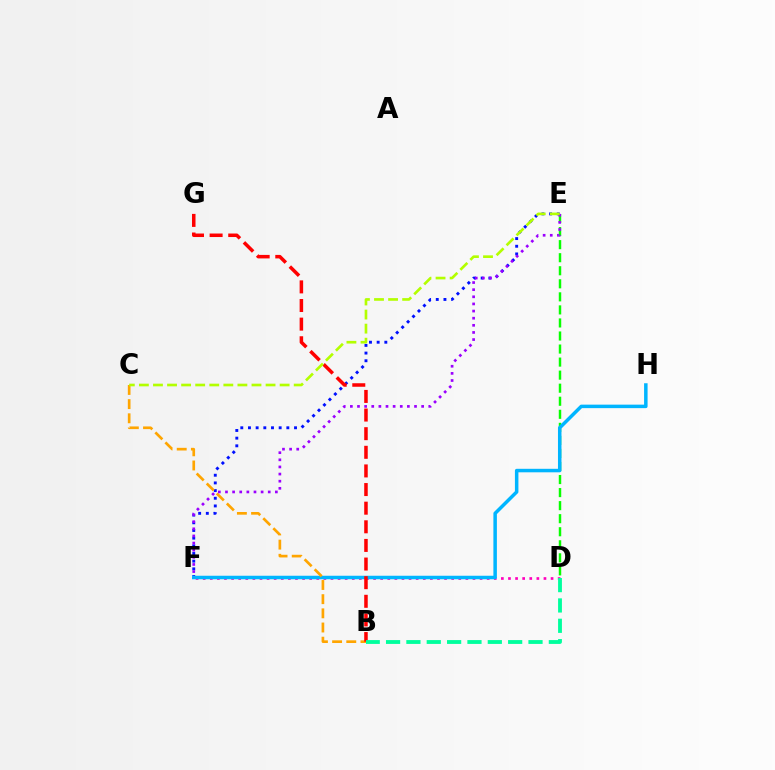{('D', 'F'): [{'color': '#ff00bd', 'line_style': 'dotted', 'thickness': 1.93}], ('E', 'F'): [{'color': '#0010ff', 'line_style': 'dotted', 'thickness': 2.09}, {'color': '#9b00ff', 'line_style': 'dotted', 'thickness': 1.94}], ('D', 'E'): [{'color': '#08ff00', 'line_style': 'dashed', 'thickness': 1.77}], ('F', 'H'): [{'color': '#00b5ff', 'line_style': 'solid', 'thickness': 2.52}], ('B', 'C'): [{'color': '#ffa500', 'line_style': 'dashed', 'thickness': 1.93}], ('B', 'G'): [{'color': '#ff0000', 'line_style': 'dashed', 'thickness': 2.53}], ('B', 'D'): [{'color': '#00ff9d', 'line_style': 'dashed', 'thickness': 2.76}], ('C', 'E'): [{'color': '#b3ff00', 'line_style': 'dashed', 'thickness': 1.91}]}